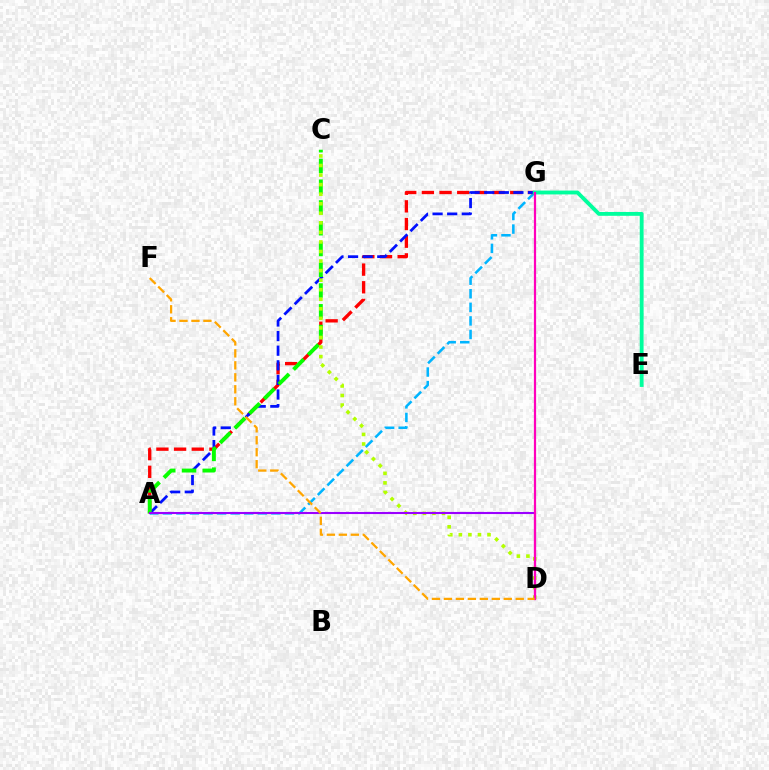{('A', 'G'): [{'color': '#00b5ff', 'line_style': 'dashed', 'thickness': 1.84}, {'color': '#ff0000', 'line_style': 'dashed', 'thickness': 2.4}, {'color': '#0010ff', 'line_style': 'dashed', 'thickness': 1.98}], ('A', 'C'): [{'color': '#08ff00', 'line_style': 'dashed', 'thickness': 2.82}], ('C', 'D'): [{'color': '#b3ff00', 'line_style': 'dotted', 'thickness': 2.6}], ('A', 'D'): [{'color': '#9b00ff', 'line_style': 'solid', 'thickness': 1.51}], ('E', 'G'): [{'color': '#00ff9d', 'line_style': 'solid', 'thickness': 2.77}], ('D', 'G'): [{'color': '#ff00bd', 'line_style': 'solid', 'thickness': 1.6}], ('D', 'F'): [{'color': '#ffa500', 'line_style': 'dashed', 'thickness': 1.63}]}